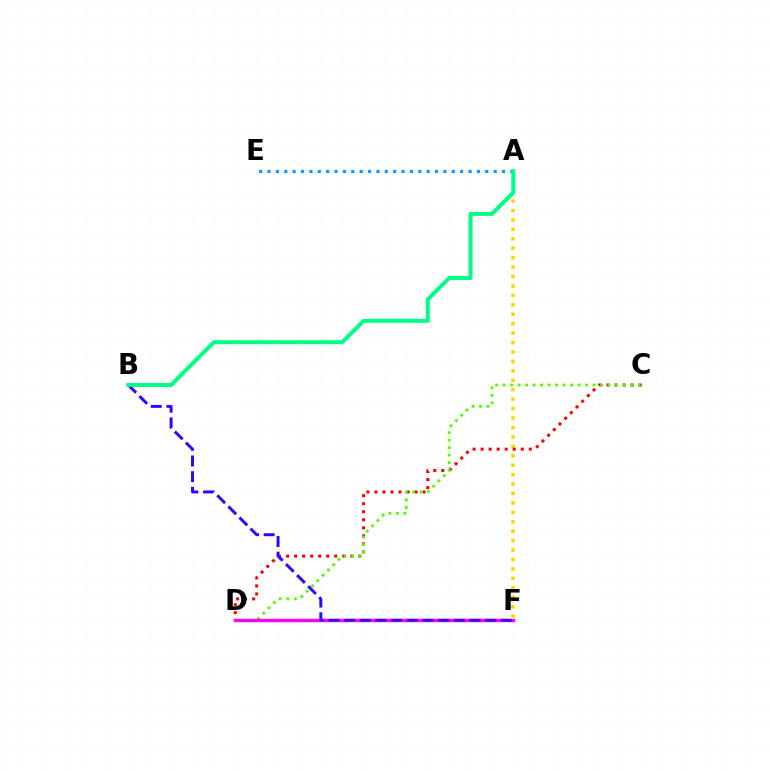{('A', 'F'): [{'color': '#ffd500', 'line_style': 'dotted', 'thickness': 2.56}], ('C', 'D'): [{'color': '#ff0000', 'line_style': 'dotted', 'thickness': 2.18}, {'color': '#4fff00', 'line_style': 'dotted', 'thickness': 2.04}], ('A', 'E'): [{'color': '#009eff', 'line_style': 'dotted', 'thickness': 2.28}], ('D', 'F'): [{'color': '#ff00ed', 'line_style': 'solid', 'thickness': 2.44}], ('B', 'F'): [{'color': '#3700ff', 'line_style': 'dashed', 'thickness': 2.13}], ('A', 'B'): [{'color': '#00ff86', 'line_style': 'solid', 'thickness': 2.88}]}